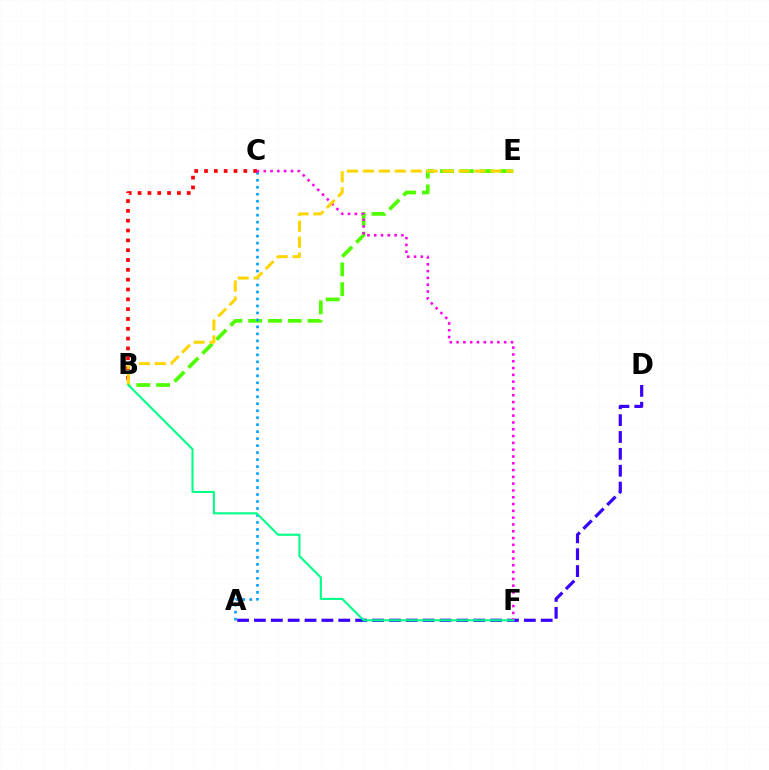{('B', 'E'): [{'color': '#4fff00', 'line_style': 'dashed', 'thickness': 2.69}, {'color': '#ffd500', 'line_style': 'dashed', 'thickness': 2.16}], ('A', 'D'): [{'color': '#3700ff', 'line_style': 'dashed', 'thickness': 2.29}], ('A', 'C'): [{'color': '#009eff', 'line_style': 'dotted', 'thickness': 1.9}], ('B', 'C'): [{'color': '#ff0000', 'line_style': 'dotted', 'thickness': 2.67}], ('C', 'F'): [{'color': '#ff00ed', 'line_style': 'dotted', 'thickness': 1.85}], ('B', 'F'): [{'color': '#00ff86', 'line_style': 'solid', 'thickness': 1.51}]}